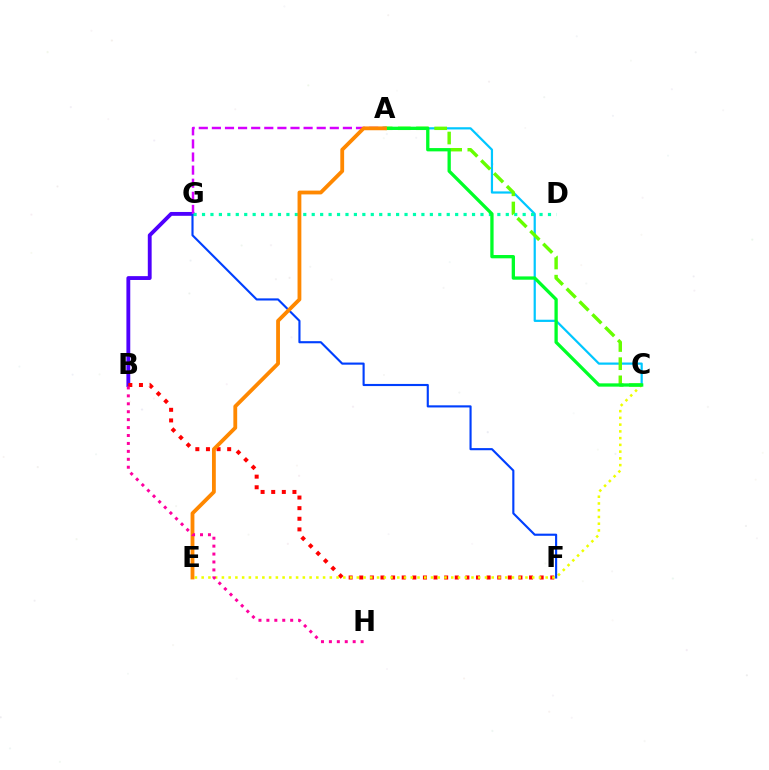{('B', 'G'): [{'color': '#4f00ff', 'line_style': 'solid', 'thickness': 2.77}], ('B', 'F'): [{'color': '#ff0000', 'line_style': 'dotted', 'thickness': 2.88}], ('A', 'C'): [{'color': '#00c7ff', 'line_style': 'solid', 'thickness': 1.59}, {'color': '#66ff00', 'line_style': 'dashed', 'thickness': 2.47}, {'color': '#00ff27', 'line_style': 'solid', 'thickness': 2.38}], ('C', 'E'): [{'color': '#eeff00', 'line_style': 'dotted', 'thickness': 1.83}], ('F', 'G'): [{'color': '#003fff', 'line_style': 'solid', 'thickness': 1.53}], ('A', 'G'): [{'color': '#d600ff', 'line_style': 'dashed', 'thickness': 1.78}], ('D', 'G'): [{'color': '#00ffaf', 'line_style': 'dotted', 'thickness': 2.29}], ('A', 'E'): [{'color': '#ff8800', 'line_style': 'solid', 'thickness': 2.74}], ('B', 'H'): [{'color': '#ff00a0', 'line_style': 'dotted', 'thickness': 2.15}]}